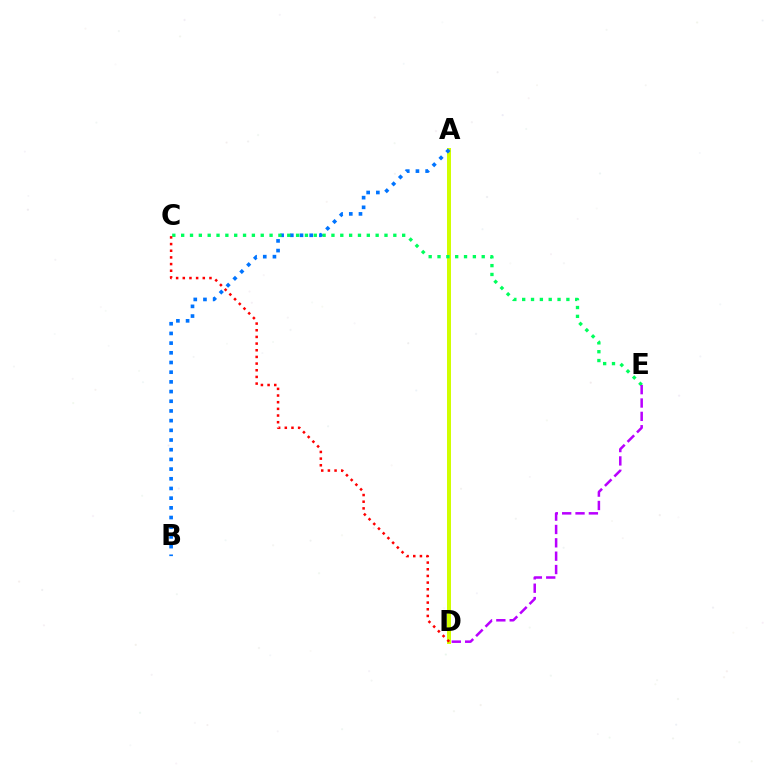{('A', 'D'): [{'color': '#d1ff00', 'line_style': 'solid', 'thickness': 2.87}], ('A', 'B'): [{'color': '#0074ff', 'line_style': 'dotted', 'thickness': 2.63}], ('C', 'E'): [{'color': '#00ff5c', 'line_style': 'dotted', 'thickness': 2.4}], ('D', 'E'): [{'color': '#b900ff', 'line_style': 'dashed', 'thickness': 1.81}], ('C', 'D'): [{'color': '#ff0000', 'line_style': 'dotted', 'thickness': 1.81}]}